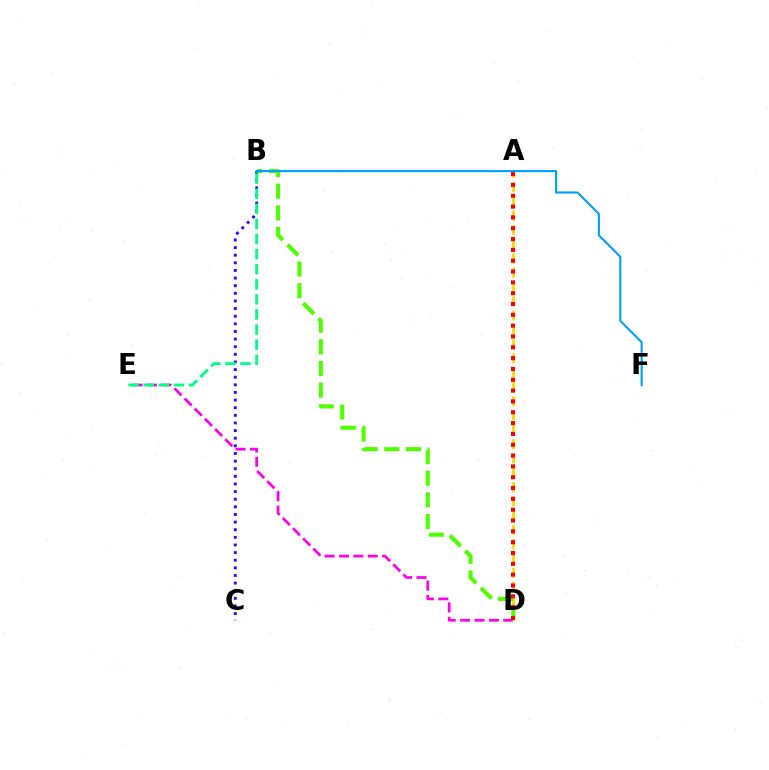{('D', 'E'): [{'color': '#ff00ed', 'line_style': 'dashed', 'thickness': 1.96}], ('A', 'D'): [{'color': '#ffd500', 'line_style': 'dashed', 'thickness': 1.94}, {'color': '#ff0000', 'line_style': 'dotted', 'thickness': 2.94}], ('B', 'C'): [{'color': '#3700ff', 'line_style': 'dotted', 'thickness': 2.07}], ('B', 'D'): [{'color': '#4fff00', 'line_style': 'dashed', 'thickness': 2.94}], ('B', 'E'): [{'color': '#00ff86', 'line_style': 'dashed', 'thickness': 2.05}], ('B', 'F'): [{'color': '#009eff', 'line_style': 'solid', 'thickness': 1.51}]}